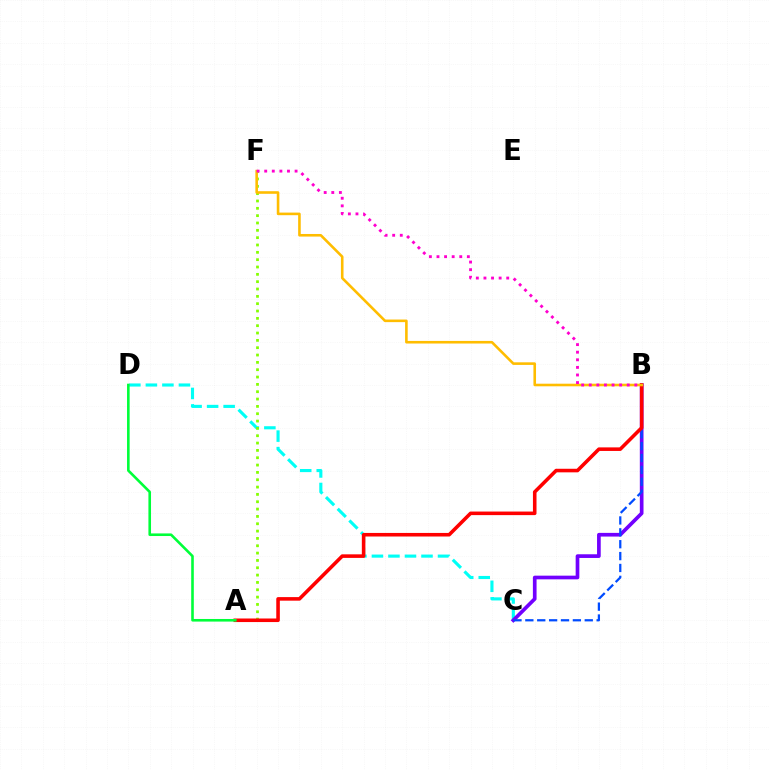{('C', 'D'): [{'color': '#00fff6', 'line_style': 'dashed', 'thickness': 2.24}], ('B', 'C'): [{'color': '#7200ff', 'line_style': 'solid', 'thickness': 2.65}, {'color': '#004bff', 'line_style': 'dashed', 'thickness': 1.61}], ('A', 'F'): [{'color': '#84ff00', 'line_style': 'dotted', 'thickness': 1.99}], ('A', 'B'): [{'color': '#ff0000', 'line_style': 'solid', 'thickness': 2.57}], ('B', 'F'): [{'color': '#ffbd00', 'line_style': 'solid', 'thickness': 1.87}, {'color': '#ff00cf', 'line_style': 'dotted', 'thickness': 2.06}], ('A', 'D'): [{'color': '#00ff39', 'line_style': 'solid', 'thickness': 1.88}]}